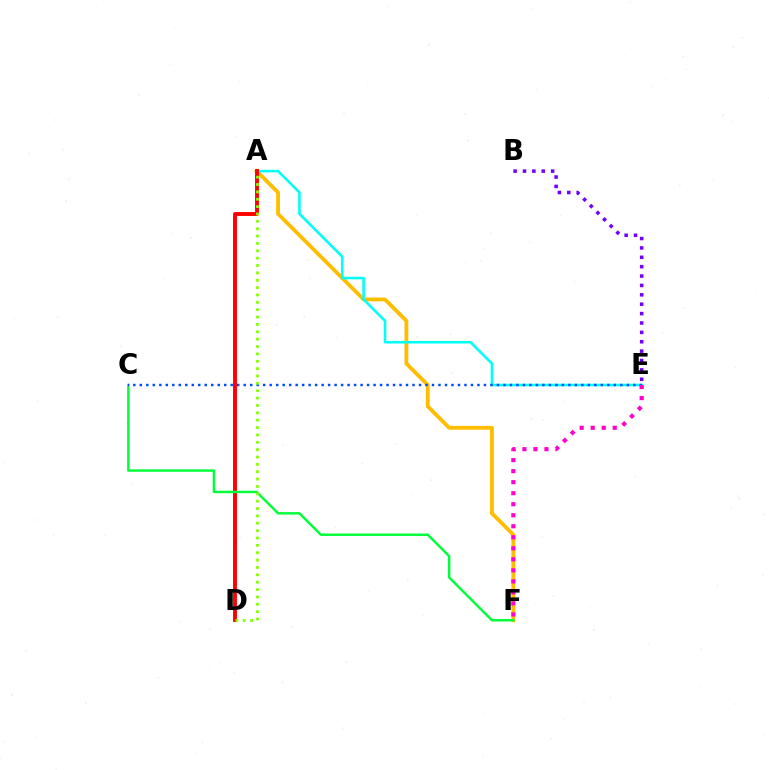{('A', 'F'): [{'color': '#ffbd00', 'line_style': 'solid', 'thickness': 2.75}], ('A', 'E'): [{'color': '#00fff6', 'line_style': 'solid', 'thickness': 1.87}], ('A', 'D'): [{'color': '#ff0000', 'line_style': 'solid', 'thickness': 2.81}, {'color': '#84ff00', 'line_style': 'dotted', 'thickness': 2.0}], ('C', 'F'): [{'color': '#00ff39', 'line_style': 'solid', 'thickness': 1.76}], ('C', 'E'): [{'color': '#004bff', 'line_style': 'dotted', 'thickness': 1.76}], ('E', 'F'): [{'color': '#ff00cf', 'line_style': 'dotted', 'thickness': 2.99}], ('B', 'E'): [{'color': '#7200ff', 'line_style': 'dotted', 'thickness': 2.55}]}